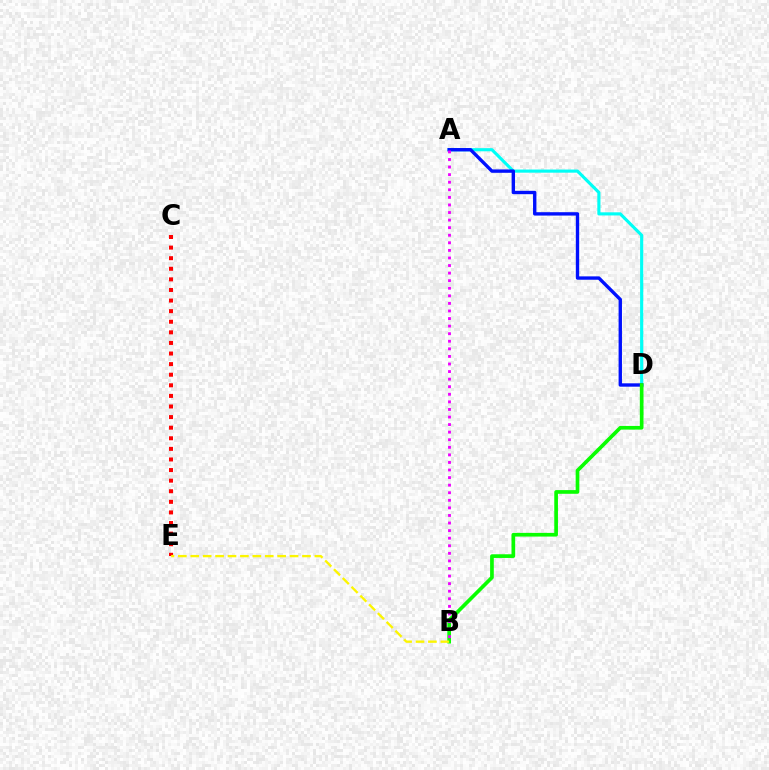{('C', 'E'): [{'color': '#ff0000', 'line_style': 'dotted', 'thickness': 2.88}], ('A', 'D'): [{'color': '#00fff6', 'line_style': 'solid', 'thickness': 2.26}, {'color': '#0010ff', 'line_style': 'solid', 'thickness': 2.43}], ('B', 'D'): [{'color': '#08ff00', 'line_style': 'solid', 'thickness': 2.65}], ('B', 'E'): [{'color': '#fcf500', 'line_style': 'dashed', 'thickness': 1.69}], ('A', 'B'): [{'color': '#ee00ff', 'line_style': 'dotted', 'thickness': 2.06}]}